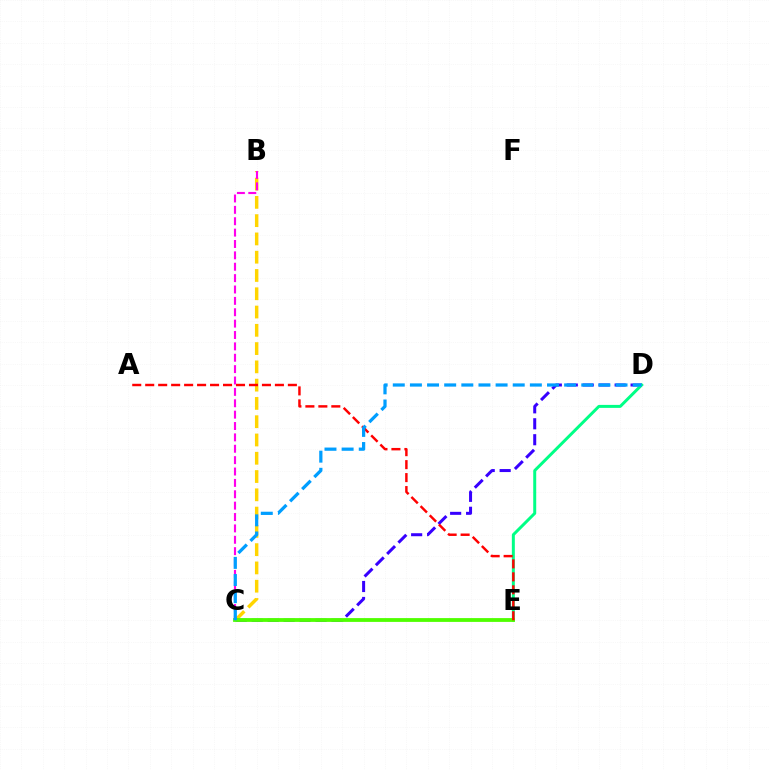{('B', 'C'): [{'color': '#ffd500', 'line_style': 'dashed', 'thickness': 2.48}, {'color': '#ff00ed', 'line_style': 'dashed', 'thickness': 1.55}], ('C', 'D'): [{'color': '#3700ff', 'line_style': 'dashed', 'thickness': 2.17}, {'color': '#009eff', 'line_style': 'dashed', 'thickness': 2.33}], ('D', 'E'): [{'color': '#00ff86', 'line_style': 'solid', 'thickness': 2.14}], ('C', 'E'): [{'color': '#4fff00', 'line_style': 'solid', 'thickness': 2.74}], ('A', 'E'): [{'color': '#ff0000', 'line_style': 'dashed', 'thickness': 1.76}]}